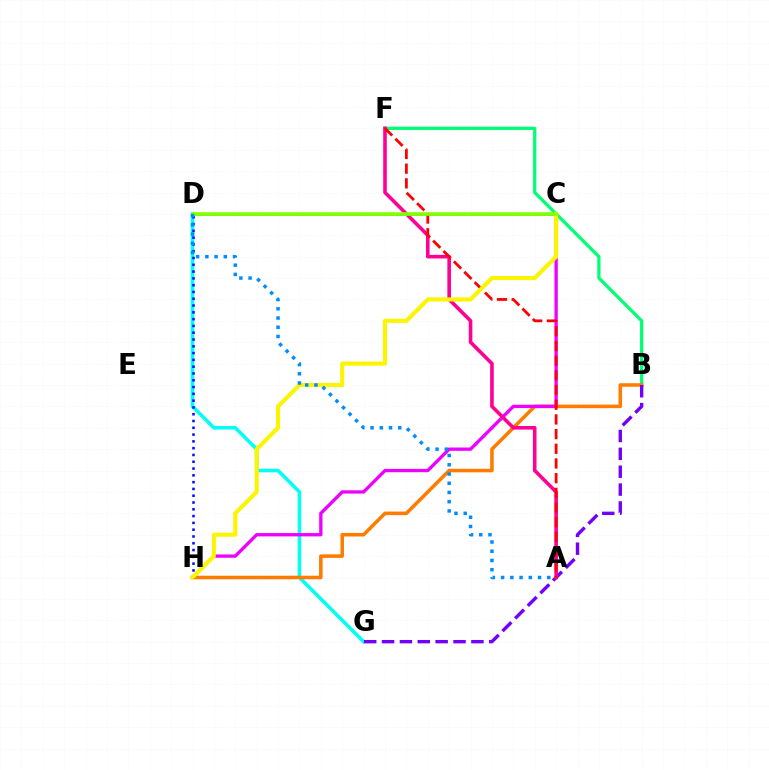{('D', 'G'): [{'color': '#00fff6', 'line_style': 'solid', 'thickness': 2.56}], ('B', 'F'): [{'color': '#00ff74', 'line_style': 'solid', 'thickness': 2.36}], ('B', 'H'): [{'color': '#ff7c00', 'line_style': 'solid', 'thickness': 2.56}], ('C', 'H'): [{'color': '#ee00ff', 'line_style': 'solid', 'thickness': 2.39}, {'color': '#fcf500', 'line_style': 'solid', 'thickness': 2.95}], ('B', 'G'): [{'color': '#7200ff', 'line_style': 'dashed', 'thickness': 2.43}], ('A', 'F'): [{'color': '#ff0094', 'line_style': 'solid', 'thickness': 2.59}, {'color': '#ff0000', 'line_style': 'dashed', 'thickness': 2.0}], ('C', 'D'): [{'color': '#08ff00', 'line_style': 'solid', 'thickness': 1.81}, {'color': '#84ff00', 'line_style': 'solid', 'thickness': 2.57}], ('D', 'H'): [{'color': '#0010ff', 'line_style': 'dotted', 'thickness': 1.85}], ('A', 'D'): [{'color': '#008cff', 'line_style': 'dotted', 'thickness': 2.51}]}